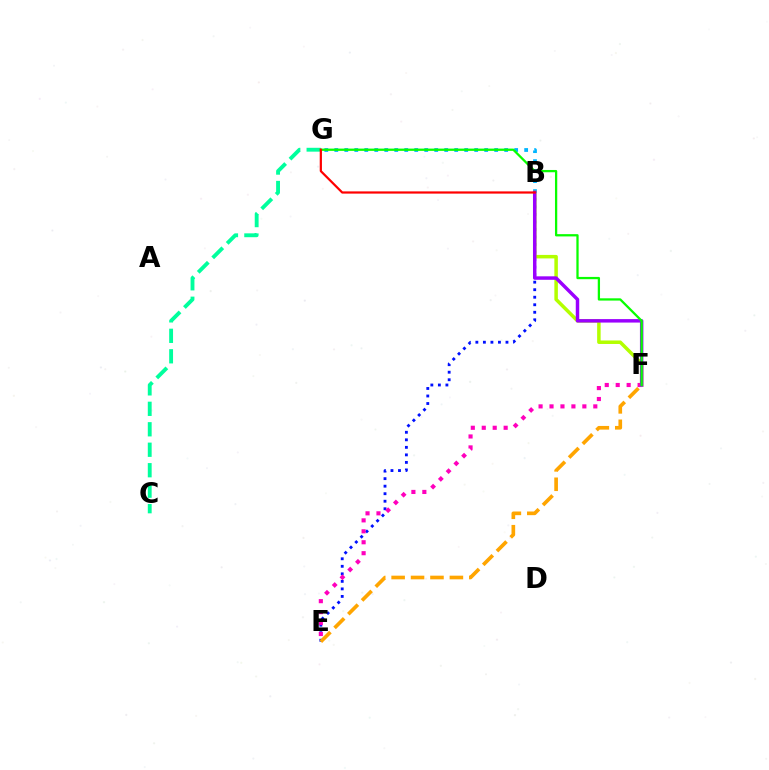{('B', 'E'): [{'color': '#0010ff', 'line_style': 'dotted', 'thickness': 2.05}], ('E', 'F'): [{'color': '#ff00bd', 'line_style': 'dotted', 'thickness': 2.97}, {'color': '#ffa500', 'line_style': 'dashed', 'thickness': 2.64}], ('B', 'G'): [{'color': '#00b5ff', 'line_style': 'dotted', 'thickness': 2.72}, {'color': '#ff0000', 'line_style': 'solid', 'thickness': 1.6}], ('B', 'F'): [{'color': '#b3ff00', 'line_style': 'solid', 'thickness': 2.52}, {'color': '#9b00ff', 'line_style': 'solid', 'thickness': 2.49}], ('C', 'G'): [{'color': '#00ff9d', 'line_style': 'dashed', 'thickness': 2.78}], ('F', 'G'): [{'color': '#08ff00', 'line_style': 'solid', 'thickness': 1.64}]}